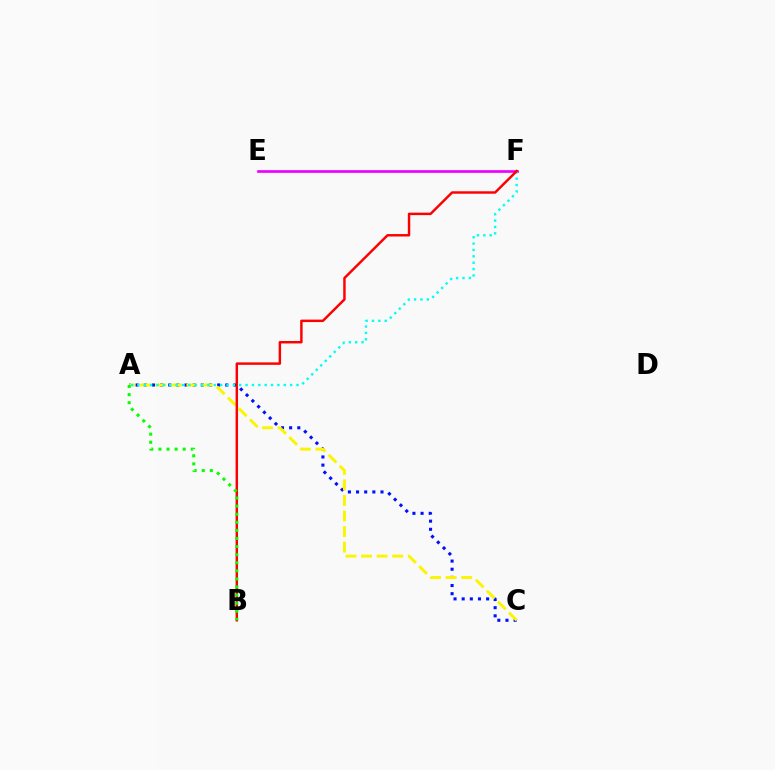{('E', 'F'): [{'color': '#ee00ff', 'line_style': 'solid', 'thickness': 1.93}], ('A', 'C'): [{'color': '#0010ff', 'line_style': 'dotted', 'thickness': 2.21}, {'color': '#fcf500', 'line_style': 'dashed', 'thickness': 2.11}], ('A', 'F'): [{'color': '#00fff6', 'line_style': 'dotted', 'thickness': 1.73}], ('B', 'F'): [{'color': '#ff0000', 'line_style': 'solid', 'thickness': 1.77}], ('A', 'B'): [{'color': '#08ff00', 'line_style': 'dotted', 'thickness': 2.2}]}